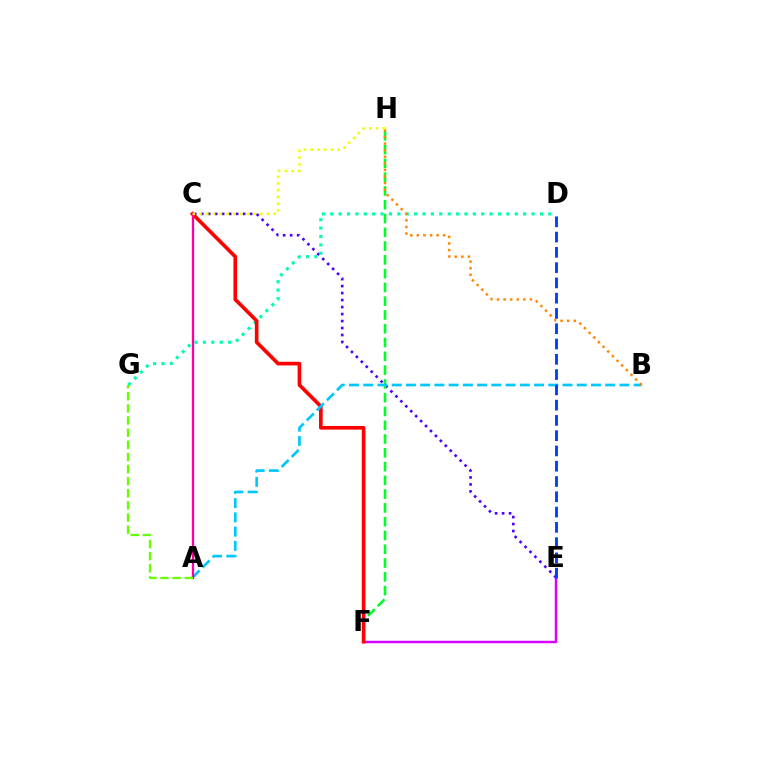{('C', 'E'): [{'color': '#4f00ff', 'line_style': 'dotted', 'thickness': 1.9}], ('D', 'G'): [{'color': '#00ffaf', 'line_style': 'dotted', 'thickness': 2.28}], ('F', 'H'): [{'color': '#00ff27', 'line_style': 'dashed', 'thickness': 1.87}], ('E', 'F'): [{'color': '#d600ff', 'line_style': 'solid', 'thickness': 1.78}], ('C', 'F'): [{'color': '#ff0000', 'line_style': 'solid', 'thickness': 2.63}], ('A', 'B'): [{'color': '#00c7ff', 'line_style': 'dashed', 'thickness': 1.93}], ('A', 'C'): [{'color': '#ff00a0', 'line_style': 'solid', 'thickness': 1.66}], ('B', 'H'): [{'color': '#ff8800', 'line_style': 'dotted', 'thickness': 1.79}], ('D', 'E'): [{'color': '#003fff', 'line_style': 'dashed', 'thickness': 2.08}], ('A', 'G'): [{'color': '#66ff00', 'line_style': 'dashed', 'thickness': 1.65}], ('C', 'H'): [{'color': '#eeff00', 'line_style': 'dotted', 'thickness': 1.83}]}